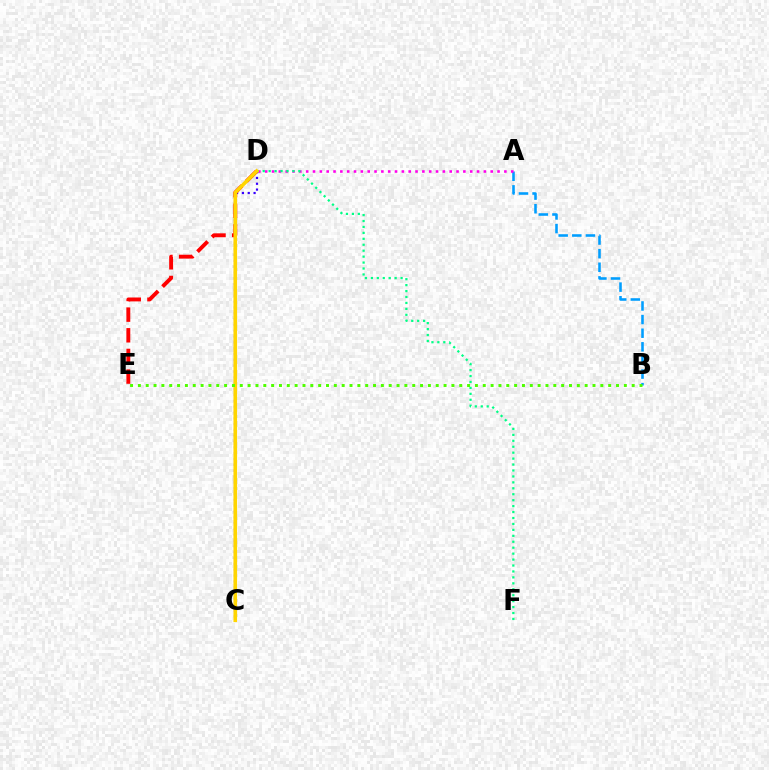{('A', 'B'): [{'color': '#009eff', 'line_style': 'dashed', 'thickness': 1.85}], ('A', 'D'): [{'color': '#ff00ed', 'line_style': 'dotted', 'thickness': 1.86}], ('C', 'D'): [{'color': '#3700ff', 'line_style': 'dotted', 'thickness': 1.58}, {'color': '#ffd500', 'line_style': 'solid', 'thickness': 2.6}], ('D', 'E'): [{'color': '#ff0000', 'line_style': 'dashed', 'thickness': 2.8}], ('D', 'F'): [{'color': '#00ff86', 'line_style': 'dotted', 'thickness': 1.61}], ('B', 'E'): [{'color': '#4fff00', 'line_style': 'dotted', 'thickness': 2.13}]}